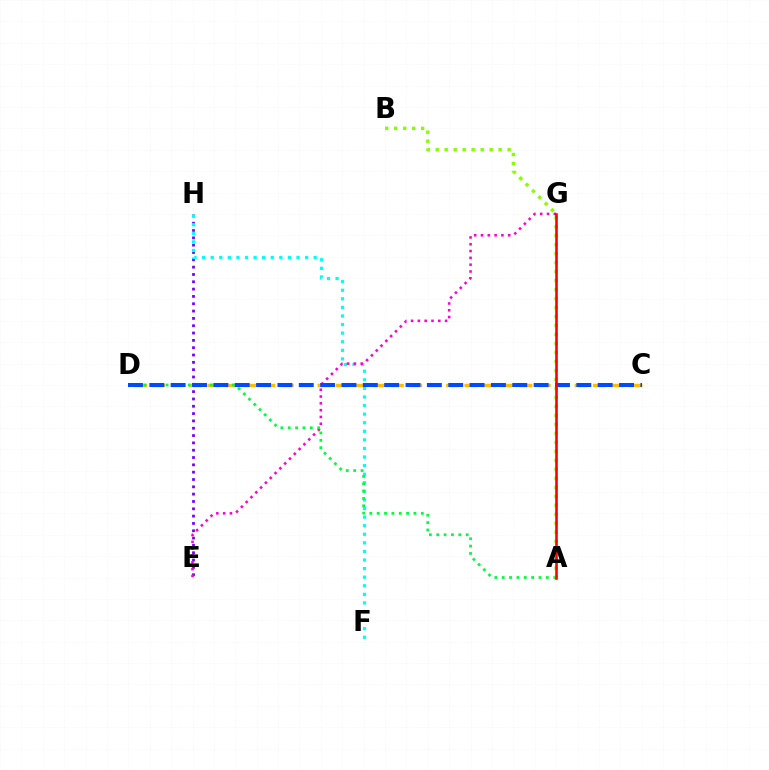{('E', 'H'): [{'color': '#7200ff', 'line_style': 'dotted', 'thickness': 1.99}], ('F', 'H'): [{'color': '#00fff6', 'line_style': 'dotted', 'thickness': 2.33}], ('C', 'D'): [{'color': '#ffbd00', 'line_style': 'dashed', 'thickness': 2.49}, {'color': '#004bff', 'line_style': 'dashed', 'thickness': 2.9}], ('E', 'G'): [{'color': '#ff00cf', 'line_style': 'dotted', 'thickness': 1.85}], ('A', 'D'): [{'color': '#00ff39', 'line_style': 'dotted', 'thickness': 2.0}], ('A', 'B'): [{'color': '#84ff00', 'line_style': 'dotted', 'thickness': 2.44}], ('A', 'G'): [{'color': '#ff0000', 'line_style': 'solid', 'thickness': 1.86}]}